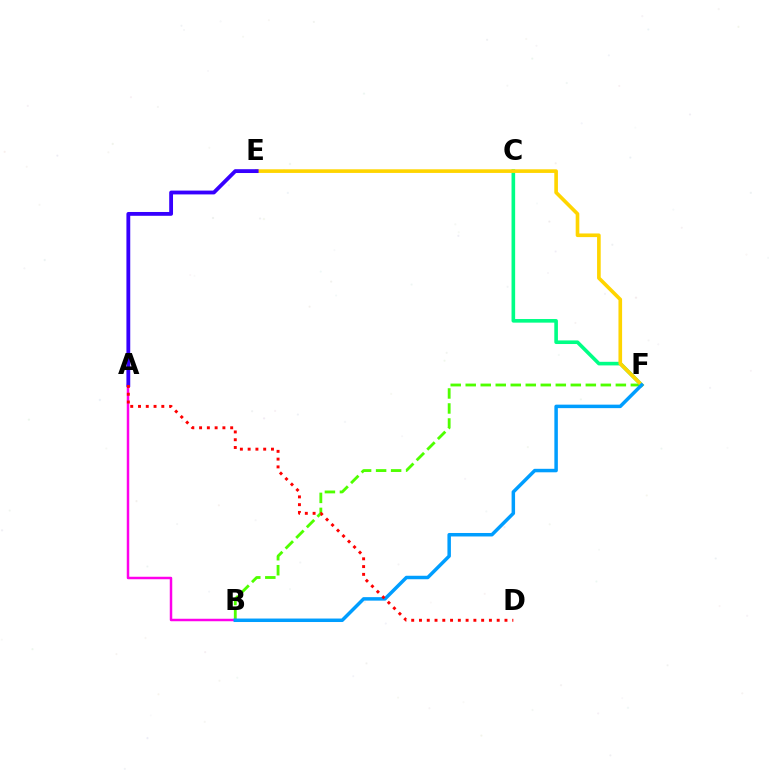{('B', 'F'): [{'color': '#4fff00', 'line_style': 'dashed', 'thickness': 2.04}, {'color': '#009eff', 'line_style': 'solid', 'thickness': 2.51}], ('C', 'F'): [{'color': '#00ff86', 'line_style': 'solid', 'thickness': 2.6}], ('A', 'B'): [{'color': '#ff00ed', 'line_style': 'solid', 'thickness': 1.79}], ('E', 'F'): [{'color': '#ffd500', 'line_style': 'solid', 'thickness': 2.62}], ('A', 'E'): [{'color': '#3700ff', 'line_style': 'solid', 'thickness': 2.75}], ('A', 'D'): [{'color': '#ff0000', 'line_style': 'dotted', 'thickness': 2.11}]}